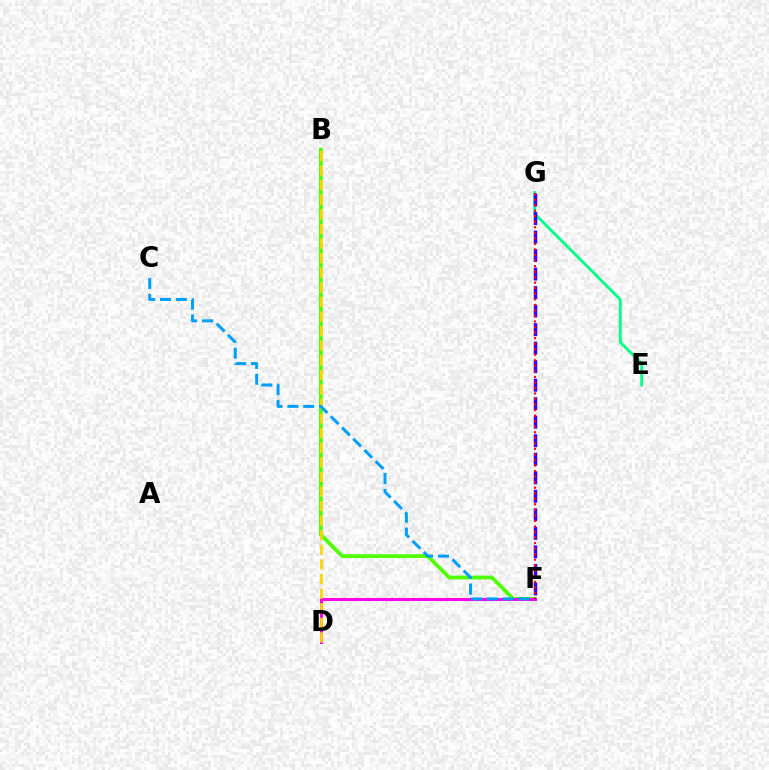{('B', 'F'): [{'color': '#4fff00', 'line_style': 'solid', 'thickness': 2.71}], ('D', 'F'): [{'color': '#ff00ed', 'line_style': 'solid', 'thickness': 2.15}], ('B', 'D'): [{'color': '#ffd500', 'line_style': 'dashed', 'thickness': 1.98}], ('E', 'G'): [{'color': '#00ff86', 'line_style': 'solid', 'thickness': 2.04}], ('F', 'G'): [{'color': '#3700ff', 'line_style': 'dashed', 'thickness': 2.52}, {'color': '#ff0000', 'line_style': 'dotted', 'thickness': 1.51}], ('C', 'F'): [{'color': '#009eff', 'line_style': 'dashed', 'thickness': 2.15}]}